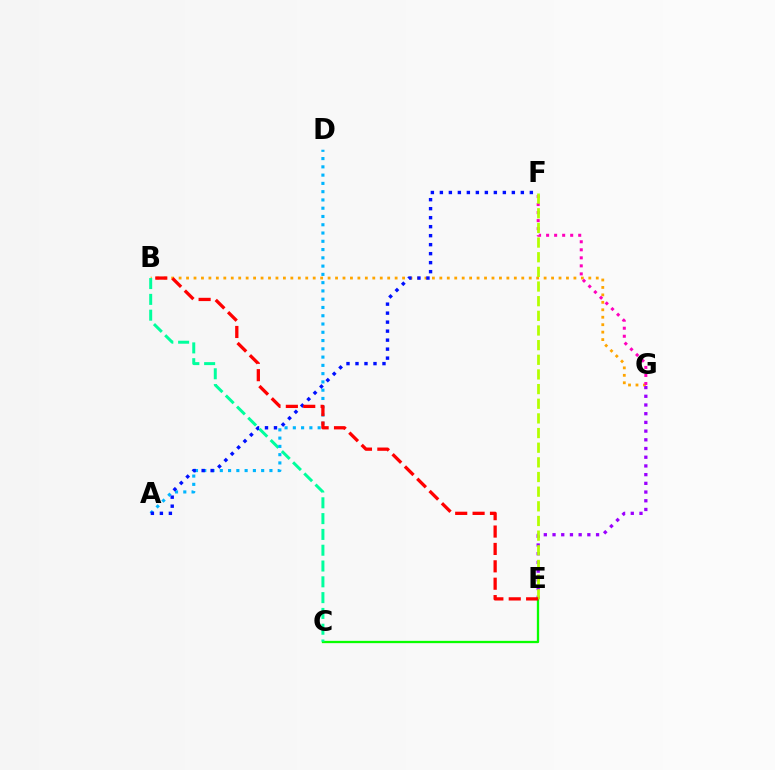{('C', 'E'): [{'color': '#08ff00', 'line_style': 'solid', 'thickness': 1.66}], ('B', 'G'): [{'color': '#ffa500', 'line_style': 'dotted', 'thickness': 2.02}], ('B', 'C'): [{'color': '#00ff9d', 'line_style': 'dashed', 'thickness': 2.15}], ('A', 'D'): [{'color': '#00b5ff', 'line_style': 'dotted', 'thickness': 2.25}], ('F', 'G'): [{'color': '#ff00bd', 'line_style': 'dotted', 'thickness': 2.18}], ('A', 'F'): [{'color': '#0010ff', 'line_style': 'dotted', 'thickness': 2.44}], ('E', 'G'): [{'color': '#9b00ff', 'line_style': 'dotted', 'thickness': 2.37}], ('E', 'F'): [{'color': '#b3ff00', 'line_style': 'dashed', 'thickness': 1.99}], ('B', 'E'): [{'color': '#ff0000', 'line_style': 'dashed', 'thickness': 2.36}]}